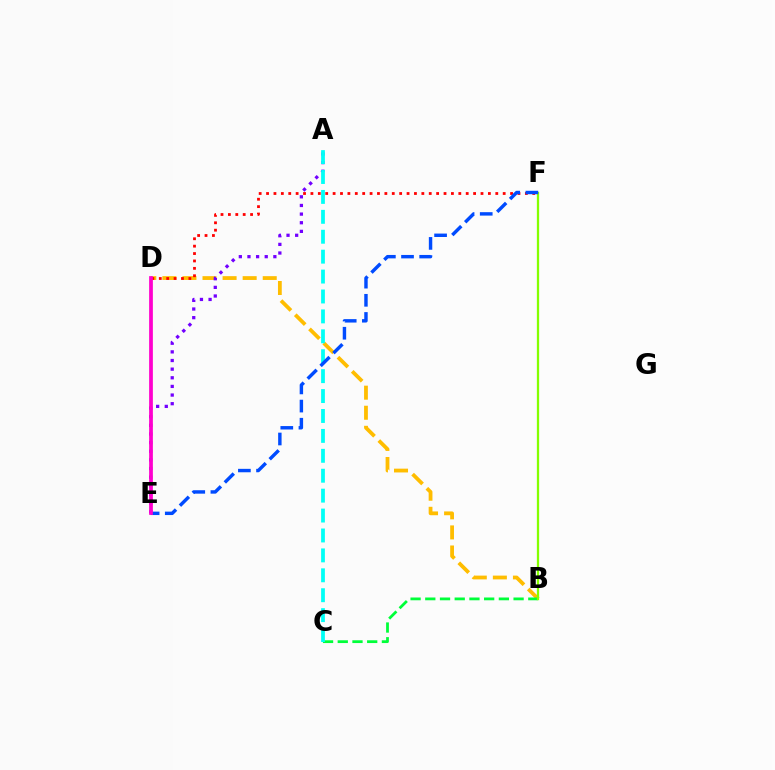{('B', 'D'): [{'color': '#ffbd00', 'line_style': 'dashed', 'thickness': 2.73}], ('A', 'E'): [{'color': '#7200ff', 'line_style': 'dotted', 'thickness': 2.35}], ('B', 'C'): [{'color': '#00ff39', 'line_style': 'dashed', 'thickness': 2.0}], ('D', 'F'): [{'color': '#ff0000', 'line_style': 'dotted', 'thickness': 2.01}], ('B', 'F'): [{'color': '#84ff00', 'line_style': 'solid', 'thickness': 1.64}], ('A', 'C'): [{'color': '#00fff6', 'line_style': 'dashed', 'thickness': 2.71}], ('E', 'F'): [{'color': '#004bff', 'line_style': 'dashed', 'thickness': 2.47}], ('D', 'E'): [{'color': '#ff00cf', 'line_style': 'solid', 'thickness': 2.7}]}